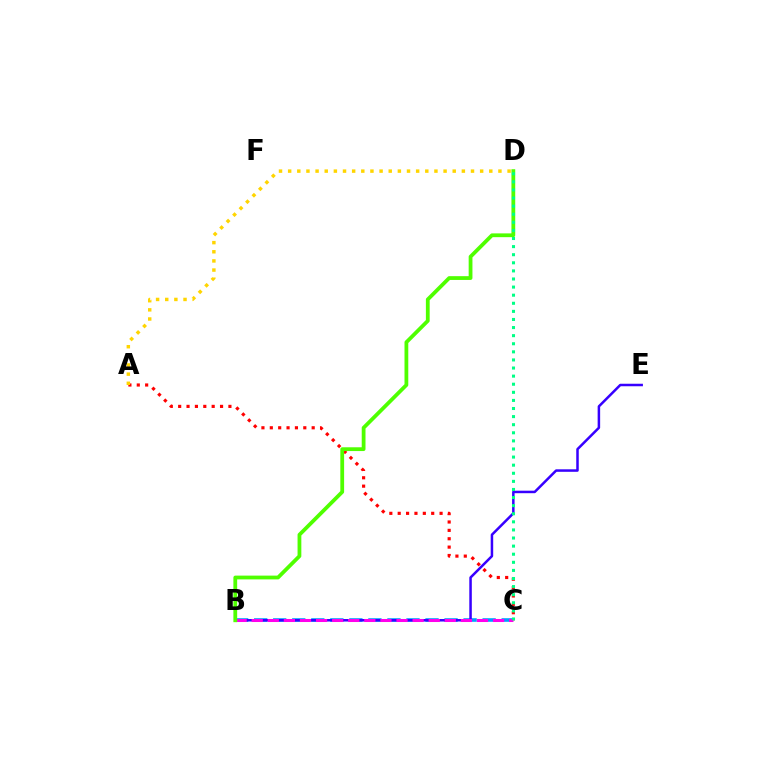{('A', 'C'): [{'color': '#ff0000', 'line_style': 'dotted', 'thickness': 2.28}], ('B', 'C'): [{'color': '#009eff', 'line_style': 'dashed', 'thickness': 2.59}, {'color': '#ff00ed', 'line_style': 'dashed', 'thickness': 2.19}], ('B', 'E'): [{'color': '#3700ff', 'line_style': 'solid', 'thickness': 1.81}], ('A', 'D'): [{'color': '#ffd500', 'line_style': 'dotted', 'thickness': 2.48}], ('B', 'D'): [{'color': '#4fff00', 'line_style': 'solid', 'thickness': 2.72}], ('C', 'D'): [{'color': '#00ff86', 'line_style': 'dotted', 'thickness': 2.2}]}